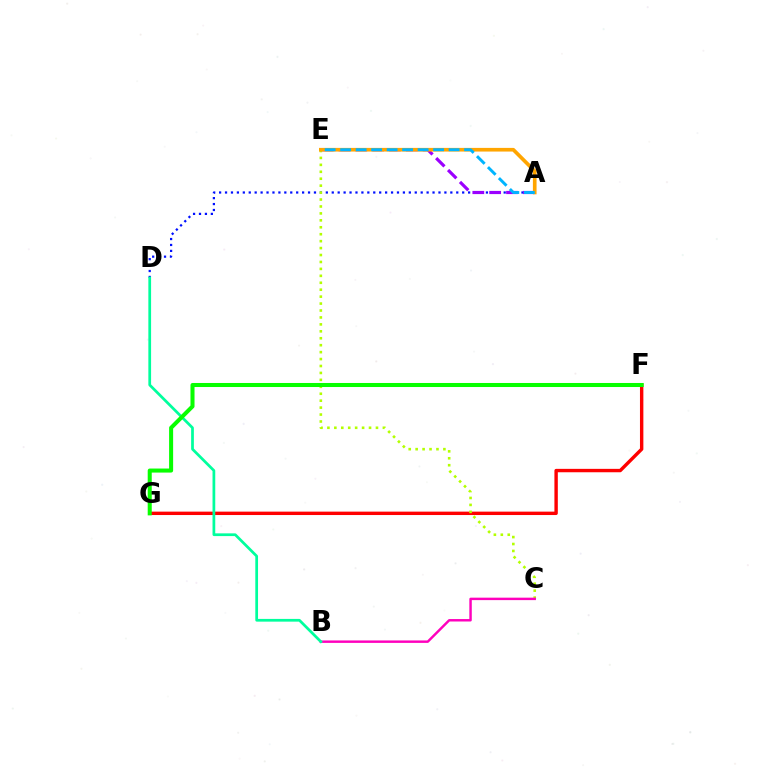{('A', 'D'): [{'color': '#0010ff', 'line_style': 'dotted', 'thickness': 1.61}], ('A', 'E'): [{'color': '#9b00ff', 'line_style': 'dashed', 'thickness': 2.29}, {'color': '#ffa500', 'line_style': 'solid', 'thickness': 2.64}, {'color': '#00b5ff', 'line_style': 'dashed', 'thickness': 2.1}], ('F', 'G'): [{'color': '#ff0000', 'line_style': 'solid', 'thickness': 2.45}, {'color': '#08ff00', 'line_style': 'solid', 'thickness': 2.91}], ('C', 'E'): [{'color': '#b3ff00', 'line_style': 'dotted', 'thickness': 1.88}], ('B', 'C'): [{'color': '#ff00bd', 'line_style': 'solid', 'thickness': 1.76}], ('B', 'D'): [{'color': '#00ff9d', 'line_style': 'solid', 'thickness': 1.97}]}